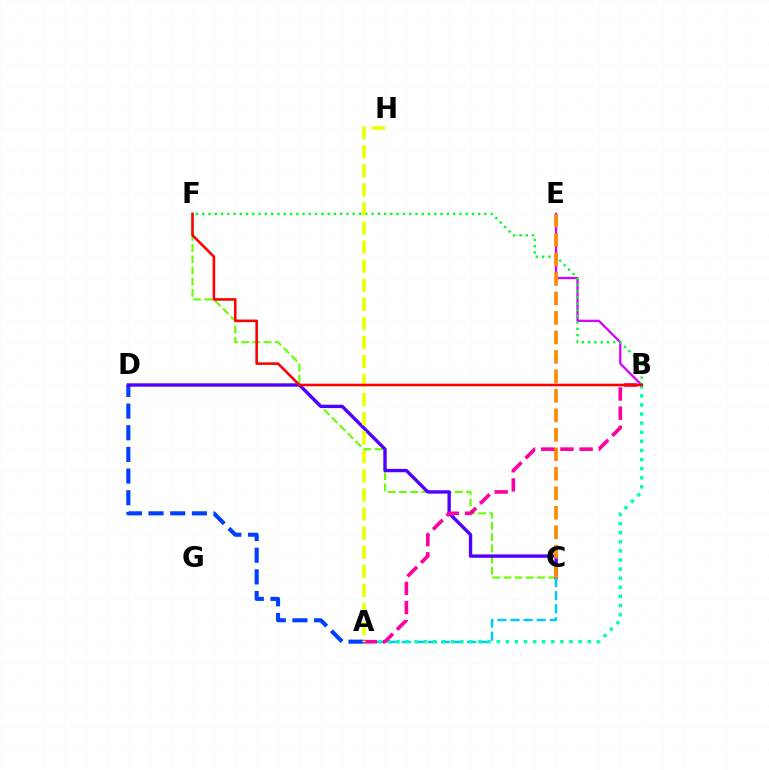{('A', 'D'): [{'color': '#003fff', 'line_style': 'dashed', 'thickness': 2.94}], ('B', 'E'): [{'color': '#d600ff', 'line_style': 'solid', 'thickness': 1.64}], ('C', 'F'): [{'color': '#66ff00', 'line_style': 'dashed', 'thickness': 1.52}], ('C', 'D'): [{'color': '#4f00ff', 'line_style': 'solid', 'thickness': 2.43}], ('A', 'C'): [{'color': '#00c7ff', 'line_style': 'dashed', 'thickness': 1.78}], ('B', 'F'): [{'color': '#00ff27', 'line_style': 'dotted', 'thickness': 1.7}, {'color': '#ff0000', 'line_style': 'solid', 'thickness': 1.86}], ('C', 'E'): [{'color': '#ff8800', 'line_style': 'dashed', 'thickness': 2.65}], ('A', 'B'): [{'color': '#00ffaf', 'line_style': 'dotted', 'thickness': 2.47}, {'color': '#ff00a0', 'line_style': 'dashed', 'thickness': 2.61}], ('A', 'H'): [{'color': '#eeff00', 'line_style': 'dashed', 'thickness': 2.59}]}